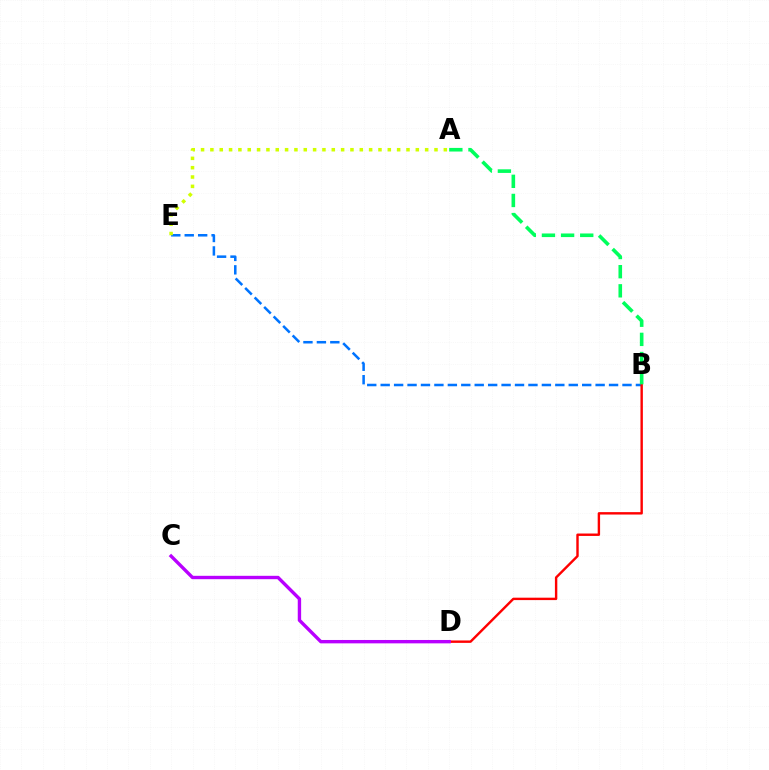{('B', 'E'): [{'color': '#0074ff', 'line_style': 'dashed', 'thickness': 1.83}], ('B', 'D'): [{'color': '#ff0000', 'line_style': 'solid', 'thickness': 1.74}], ('C', 'D'): [{'color': '#b900ff', 'line_style': 'solid', 'thickness': 2.43}], ('A', 'B'): [{'color': '#00ff5c', 'line_style': 'dashed', 'thickness': 2.6}], ('A', 'E'): [{'color': '#d1ff00', 'line_style': 'dotted', 'thickness': 2.54}]}